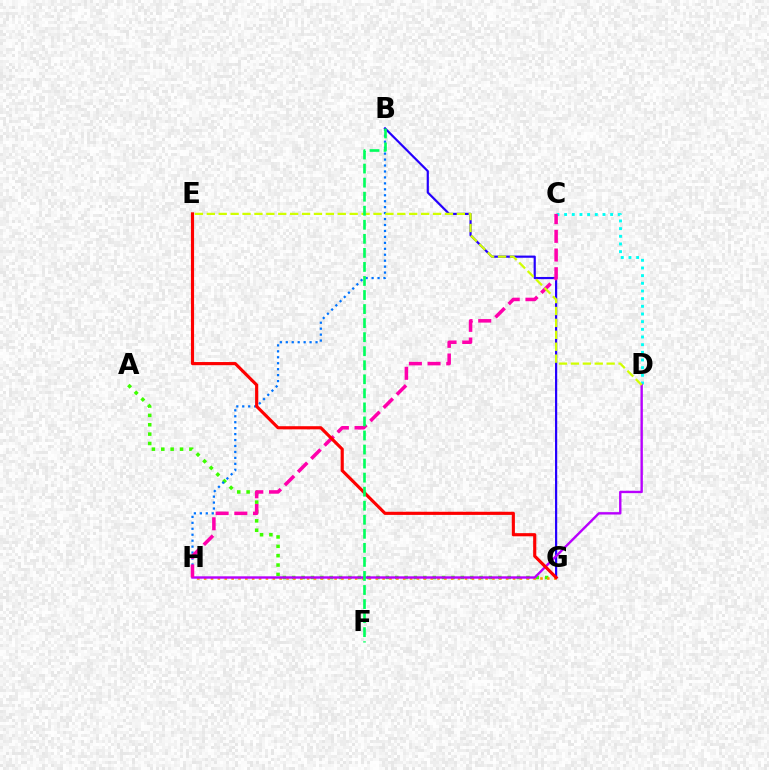{('A', 'G'): [{'color': '#3dff00', 'line_style': 'dotted', 'thickness': 2.55}], ('B', 'H'): [{'color': '#0074ff', 'line_style': 'dotted', 'thickness': 1.62}], ('C', 'D'): [{'color': '#00fff6', 'line_style': 'dotted', 'thickness': 2.08}], ('B', 'G'): [{'color': '#2500ff', 'line_style': 'solid', 'thickness': 1.58}], ('G', 'H'): [{'color': '#ff9400', 'line_style': 'dotted', 'thickness': 1.86}], ('D', 'H'): [{'color': '#b900ff', 'line_style': 'solid', 'thickness': 1.72}], ('C', 'H'): [{'color': '#ff00ac', 'line_style': 'dashed', 'thickness': 2.54}], ('E', 'G'): [{'color': '#ff0000', 'line_style': 'solid', 'thickness': 2.26}], ('D', 'E'): [{'color': '#d1ff00', 'line_style': 'dashed', 'thickness': 1.62}], ('B', 'F'): [{'color': '#00ff5c', 'line_style': 'dashed', 'thickness': 1.91}]}